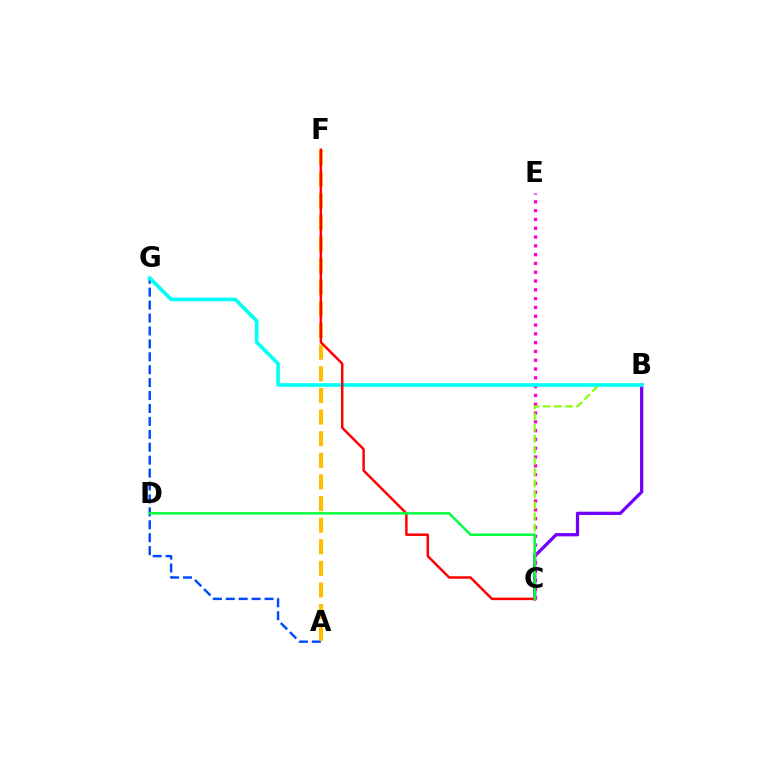{('A', 'G'): [{'color': '#004bff', 'line_style': 'dashed', 'thickness': 1.76}], ('B', 'C'): [{'color': '#7200ff', 'line_style': 'solid', 'thickness': 2.35}, {'color': '#84ff00', 'line_style': 'dashed', 'thickness': 1.51}], ('C', 'E'): [{'color': '#ff00cf', 'line_style': 'dotted', 'thickness': 2.39}], ('A', 'F'): [{'color': '#ffbd00', 'line_style': 'dashed', 'thickness': 2.94}], ('B', 'G'): [{'color': '#00fff6', 'line_style': 'solid', 'thickness': 2.63}], ('C', 'F'): [{'color': '#ff0000', 'line_style': 'solid', 'thickness': 1.78}], ('C', 'D'): [{'color': '#00ff39', 'line_style': 'solid', 'thickness': 1.75}]}